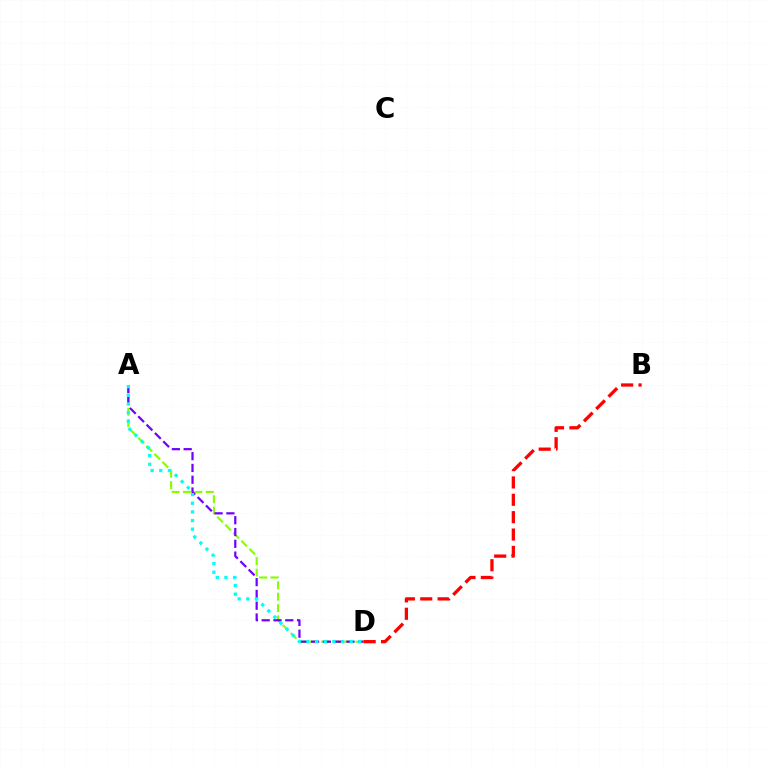{('A', 'D'): [{'color': '#84ff00', 'line_style': 'dashed', 'thickness': 1.55}, {'color': '#7200ff', 'line_style': 'dashed', 'thickness': 1.6}, {'color': '#00fff6', 'line_style': 'dotted', 'thickness': 2.35}], ('B', 'D'): [{'color': '#ff0000', 'line_style': 'dashed', 'thickness': 2.36}]}